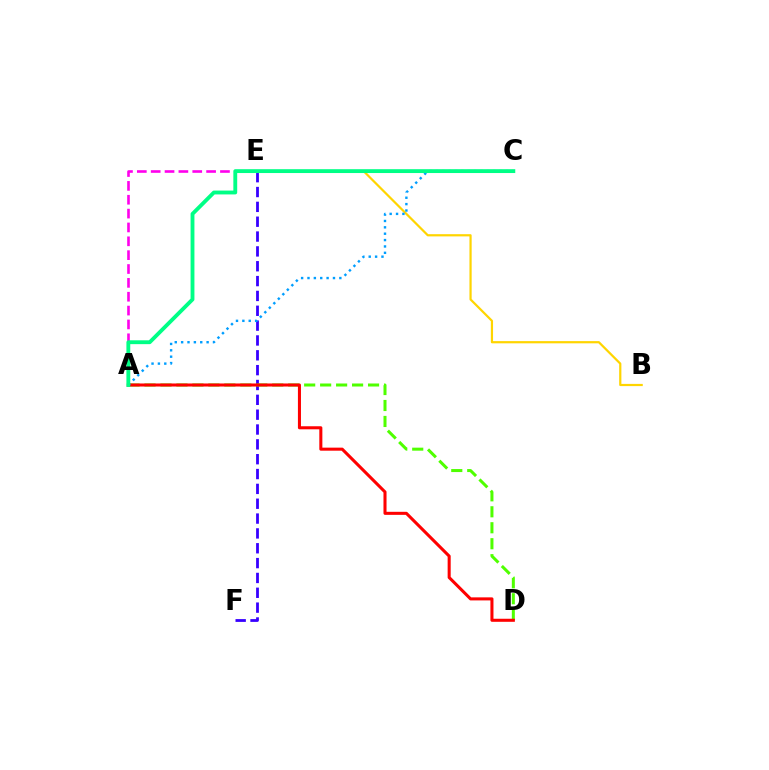{('E', 'F'): [{'color': '#3700ff', 'line_style': 'dashed', 'thickness': 2.02}], ('A', 'D'): [{'color': '#4fff00', 'line_style': 'dashed', 'thickness': 2.17}, {'color': '#ff0000', 'line_style': 'solid', 'thickness': 2.2}], ('A', 'E'): [{'color': '#ff00ed', 'line_style': 'dashed', 'thickness': 1.88}], ('B', 'E'): [{'color': '#ffd500', 'line_style': 'solid', 'thickness': 1.59}], ('A', 'C'): [{'color': '#009eff', 'line_style': 'dotted', 'thickness': 1.73}, {'color': '#00ff86', 'line_style': 'solid', 'thickness': 2.77}]}